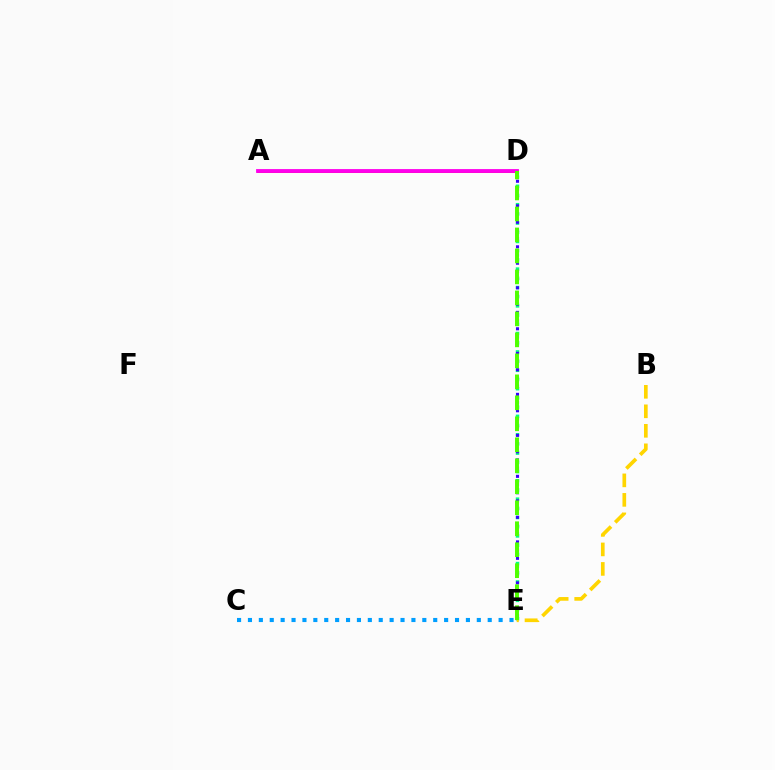{('D', 'E'): [{'color': '#00ff86', 'line_style': 'dotted', 'thickness': 2.5}, {'color': '#3700ff', 'line_style': 'dotted', 'thickness': 2.23}, {'color': '#4fff00', 'line_style': 'dashed', 'thickness': 2.85}], ('A', 'D'): [{'color': '#ff0000', 'line_style': 'solid', 'thickness': 1.96}, {'color': '#ff00ed', 'line_style': 'solid', 'thickness': 2.75}], ('C', 'E'): [{'color': '#009eff', 'line_style': 'dotted', 'thickness': 2.96}], ('B', 'E'): [{'color': '#ffd500', 'line_style': 'dashed', 'thickness': 2.65}]}